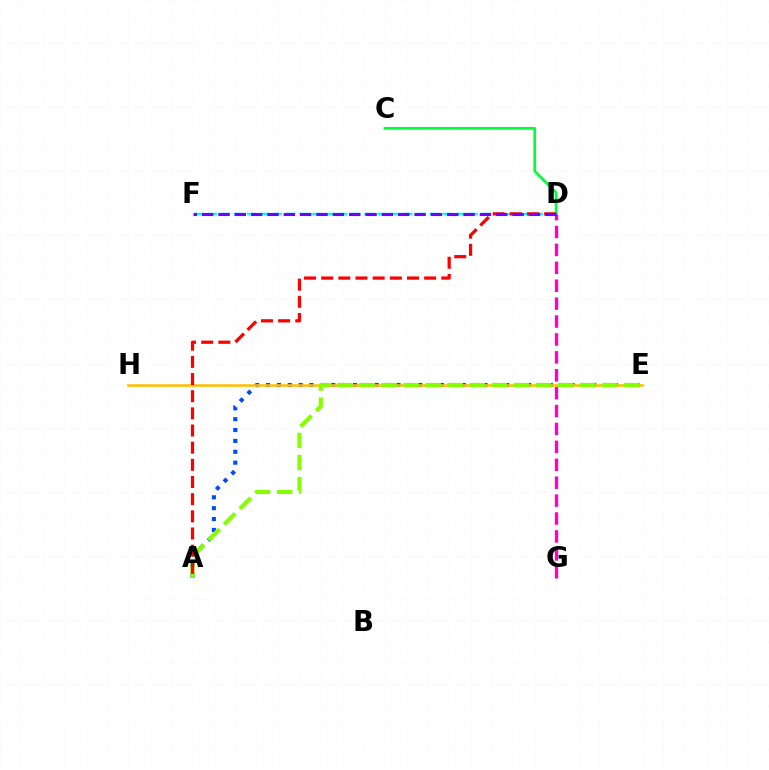{('C', 'D'): [{'color': '#00ff39', 'line_style': 'solid', 'thickness': 1.98}], ('A', 'E'): [{'color': '#004bff', 'line_style': 'dotted', 'thickness': 2.95}, {'color': '#84ff00', 'line_style': 'dashed', 'thickness': 3.0}], ('E', 'H'): [{'color': '#ffbd00', 'line_style': 'solid', 'thickness': 1.84}], ('D', 'F'): [{'color': '#00fff6', 'line_style': 'dashed', 'thickness': 1.77}, {'color': '#7200ff', 'line_style': 'dashed', 'thickness': 2.22}], ('D', 'G'): [{'color': '#ff00cf', 'line_style': 'dashed', 'thickness': 2.43}], ('A', 'D'): [{'color': '#ff0000', 'line_style': 'dashed', 'thickness': 2.33}]}